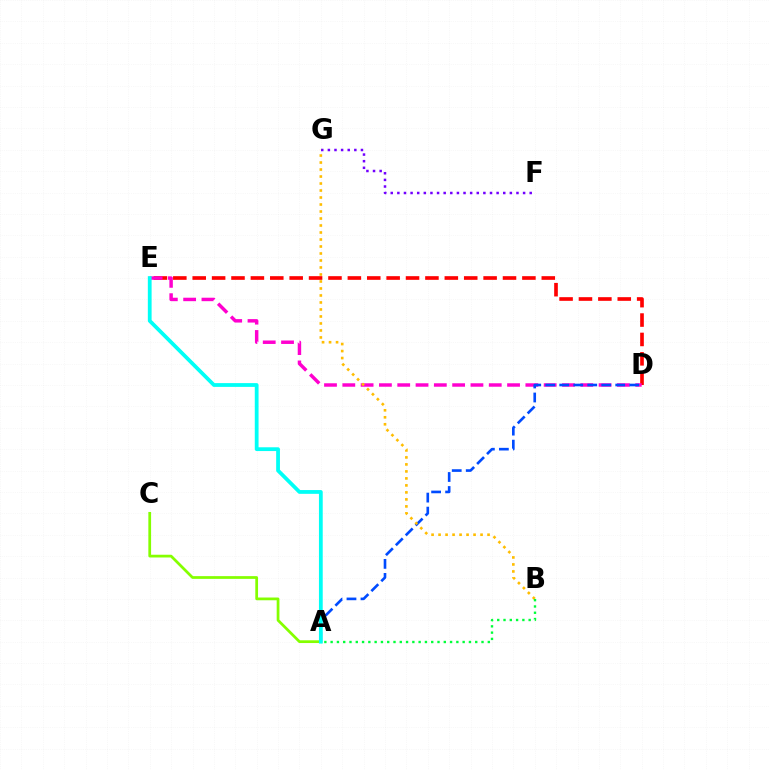{('F', 'G'): [{'color': '#7200ff', 'line_style': 'dotted', 'thickness': 1.8}], ('D', 'E'): [{'color': '#ff0000', 'line_style': 'dashed', 'thickness': 2.63}, {'color': '#ff00cf', 'line_style': 'dashed', 'thickness': 2.49}], ('A', 'C'): [{'color': '#84ff00', 'line_style': 'solid', 'thickness': 1.97}], ('A', 'D'): [{'color': '#004bff', 'line_style': 'dashed', 'thickness': 1.9}], ('B', 'G'): [{'color': '#ffbd00', 'line_style': 'dotted', 'thickness': 1.9}], ('A', 'B'): [{'color': '#00ff39', 'line_style': 'dotted', 'thickness': 1.71}], ('A', 'E'): [{'color': '#00fff6', 'line_style': 'solid', 'thickness': 2.72}]}